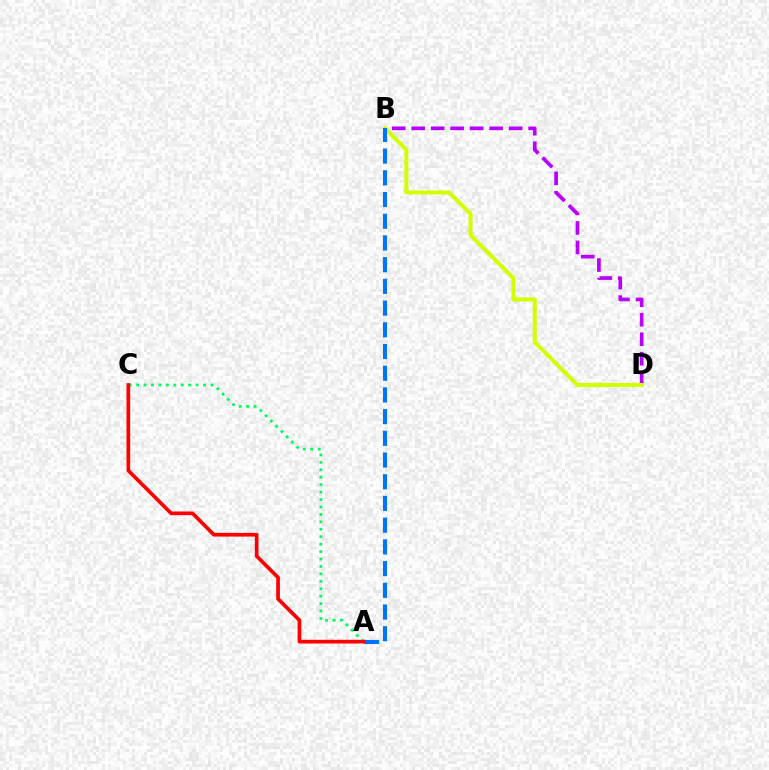{('B', 'D'): [{'color': '#b900ff', 'line_style': 'dashed', 'thickness': 2.65}, {'color': '#d1ff00', 'line_style': 'solid', 'thickness': 2.91}], ('A', 'B'): [{'color': '#0074ff', 'line_style': 'dashed', 'thickness': 2.95}], ('A', 'C'): [{'color': '#00ff5c', 'line_style': 'dotted', 'thickness': 2.02}, {'color': '#ff0000', 'line_style': 'solid', 'thickness': 2.65}]}